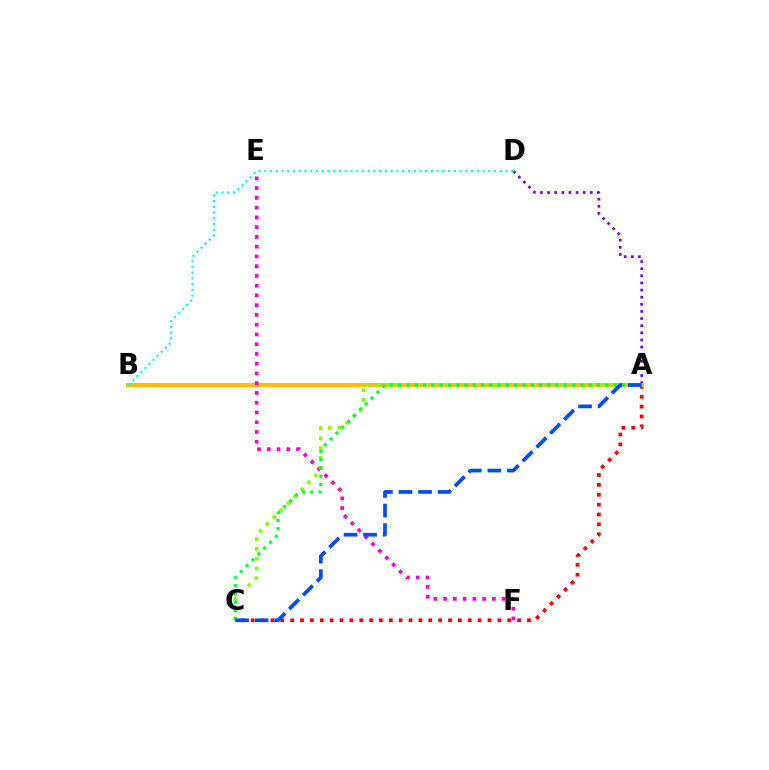{('A', 'D'): [{'color': '#7200ff', 'line_style': 'dotted', 'thickness': 1.94}], ('A', 'C'): [{'color': '#ff0000', 'line_style': 'dotted', 'thickness': 2.68}, {'color': '#84ff00', 'line_style': 'dotted', 'thickness': 2.66}, {'color': '#00ff39', 'line_style': 'dotted', 'thickness': 2.25}, {'color': '#004bff', 'line_style': 'dashed', 'thickness': 2.66}], ('A', 'B'): [{'color': '#ffbd00', 'line_style': 'solid', 'thickness': 2.85}], ('E', 'F'): [{'color': '#ff00cf', 'line_style': 'dotted', 'thickness': 2.65}], ('B', 'D'): [{'color': '#00fff6', 'line_style': 'dotted', 'thickness': 1.56}]}